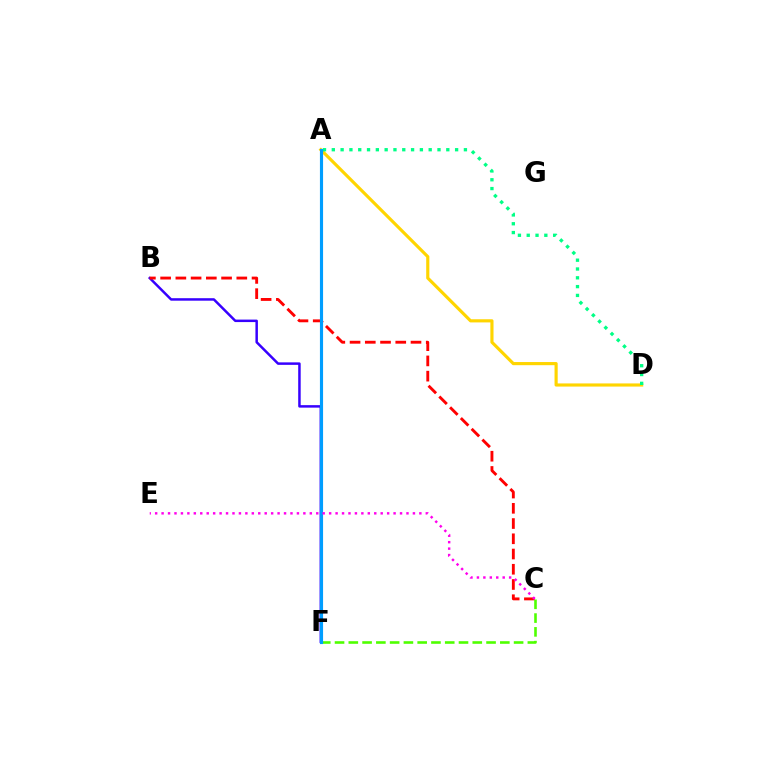{('A', 'D'): [{'color': '#ffd500', 'line_style': 'solid', 'thickness': 2.27}, {'color': '#00ff86', 'line_style': 'dotted', 'thickness': 2.39}], ('B', 'F'): [{'color': '#3700ff', 'line_style': 'solid', 'thickness': 1.79}], ('B', 'C'): [{'color': '#ff0000', 'line_style': 'dashed', 'thickness': 2.07}], ('C', 'F'): [{'color': '#4fff00', 'line_style': 'dashed', 'thickness': 1.87}], ('A', 'F'): [{'color': '#009eff', 'line_style': 'solid', 'thickness': 2.26}], ('C', 'E'): [{'color': '#ff00ed', 'line_style': 'dotted', 'thickness': 1.75}]}